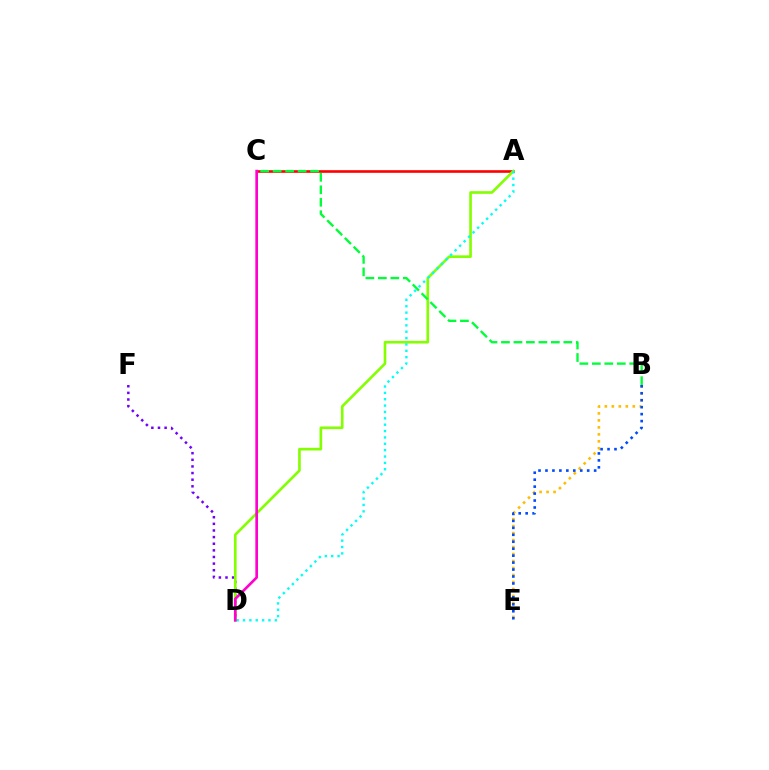{('A', 'C'): [{'color': '#ff0000', 'line_style': 'solid', 'thickness': 1.89}], ('D', 'F'): [{'color': '#7200ff', 'line_style': 'dotted', 'thickness': 1.8}], ('B', 'E'): [{'color': '#ffbd00', 'line_style': 'dotted', 'thickness': 1.9}, {'color': '#004bff', 'line_style': 'dotted', 'thickness': 1.89}], ('A', 'D'): [{'color': '#84ff00', 'line_style': 'solid', 'thickness': 1.91}, {'color': '#00fff6', 'line_style': 'dotted', 'thickness': 1.73}], ('B', 'C'): [{'color': '#00ff39', 'line_style': 'dashed', 'thickness': 1.69}], ('C', 'D'): [{'color': '#ff00cf', 'line_style': 'solid', 'thickness': 1.91}]}